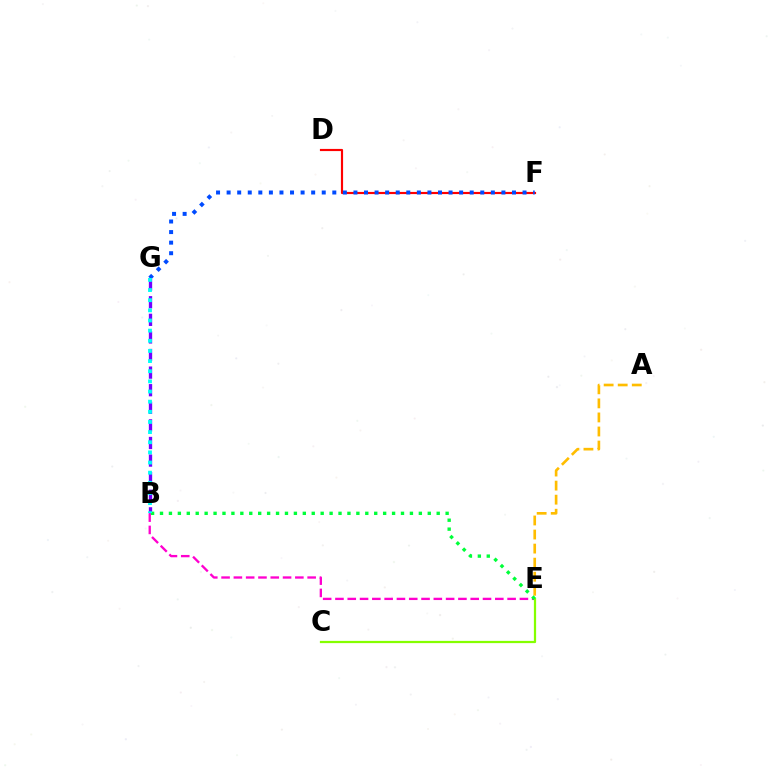{('B', 'E'): [{'color': '#ff00cf', 'line_style': 'dashed', 'thickness': 1.67}, {'color': '#00ff39', 'line_style': 'dotted', 'thickness': 2.43}], ('D', 'F'): [{'color': '#ff0000', 'line_style': 'solid', 'thickness': 1.56}], ('C', 'E'): [{'color': '#84ff00', 'line_style': 'solid', 'thickness': 1.62}], ('B', 'G'): [{'color': '#7200ff', 'line_style': 'dashed', 'thickness': 2.39}, {'color': '#00fff6', 'line_style': 'dotted', 'thickness': 2.76}], ('F', 'G'): [{'color': '#004bff', 'line_style': 'dotted', 'thickness': 2.87}], ('A', 'E'): [{'color': '#ffbd00', 'line_style': 'dashed', 'thickness': 1.91}]}